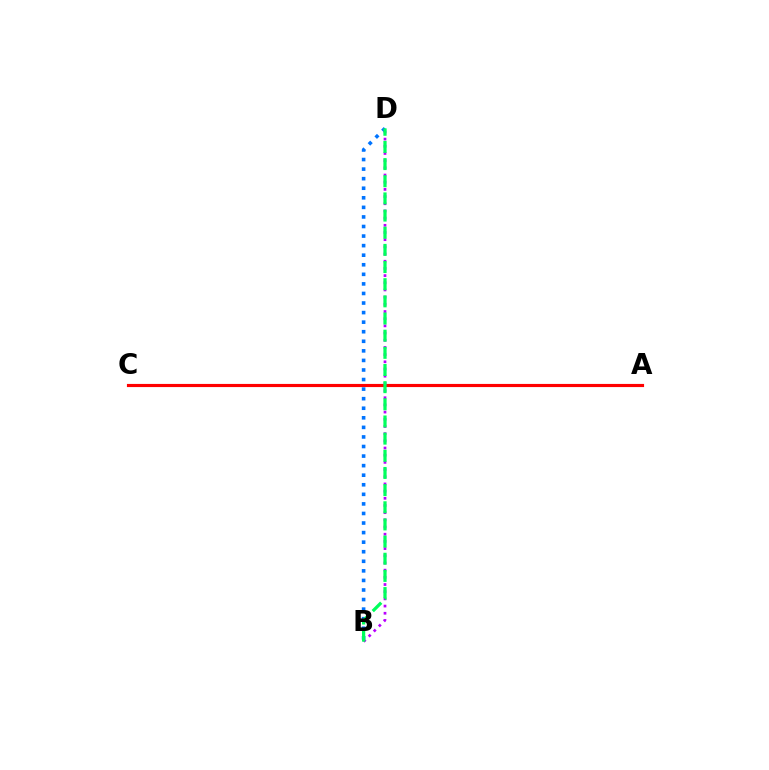{('A', 'C'): [{'color': '#d1ff00', 'line_style': 'dotted', 'thickness': 2.08}, {'color': '#ff0000', 'line_style': 'solid', 'thickness': 2.26}], ('B', 'D'): [{'color': '#0074ff', 'line_style': 'dotted', 'thickness': 2.6}, {'color': '#b900ff', 'line_style': 'dotted', 'thickness': 1.95}, {'color': '#00ff5c', 'line_style': 'dashed', 'thickness': 2.33}]}